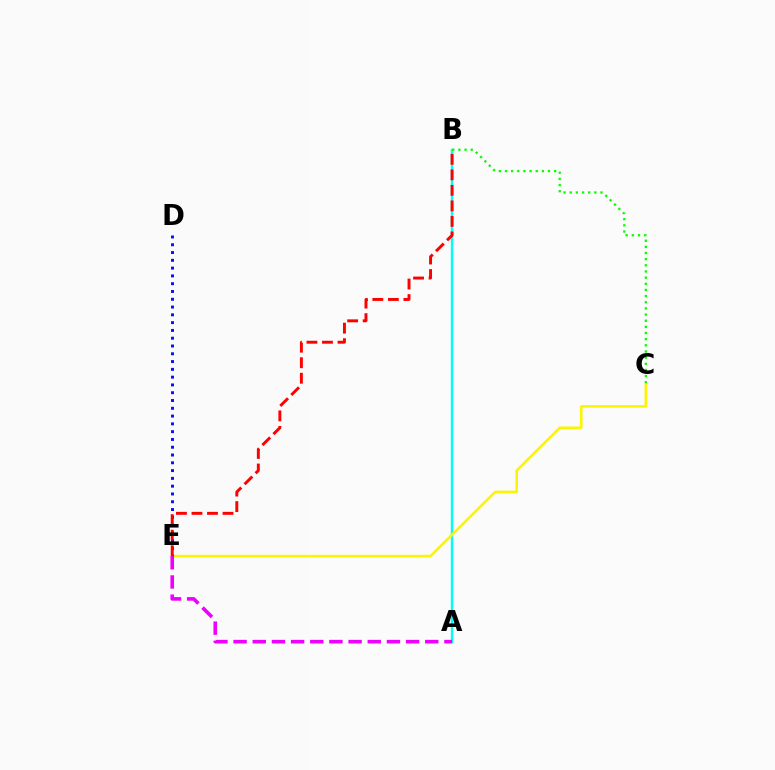{('A', 'B'): [{'color': '#00fff6', 'line_style': 'solid', 'thickness': 1.74}], ('C', 'E'): [{'color': '#fcf500', 'line_style': 'solid', 'thickness': 1.85}], ('B', 'C'): [{'color': '#08ff00', 'line_style': 'dotted', 'thickness': 1.67}], ('D', 'E'): [{'color': '#0010ff', 'line_style': 'dotted', 'thickness': 2.12}], ('A', 'E'): [{'color': '#ee00ff', 'line_style': 'dashed', 'thickness': 2.6}], ('B', 'E'): [{'color': '#ff0000', 'line_style': 'dashed', 'thickness': 2.11}]}